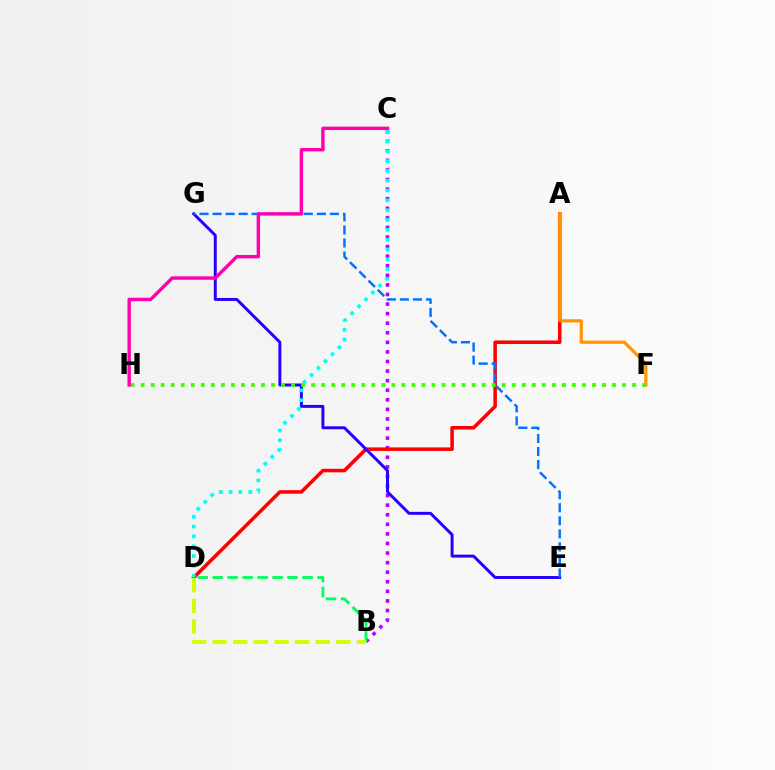{('B', 'C'): [{'color': '#b900ff', 'line_style': 'dotted', 'thickness': 2.6}], ('A', 'D'): [{'color': '#ff0000', 'line_style': 'solid', 'thickness': 2.55}], ('E', 'G'): [{'color': '#2500ff', 'line_style': 'solid', 'thickness': 2.13}, {'color': '#0074ff', 'line_style': 'dashed', 'thickness': 1.77}], ('B', 'D'): [{'color': '#00ff5c', 'line_style': 'dashed', 'thickness': 2.03}, {'color': '#d1ff00', 'line_style': 'dashed', 'thickness': 2.8}], ('C', 'D'): [{'color': '#00fff6', 'line_style': 'dotted', 'thickness': 2.67}], ('A', 'F'): [{'color': '#ff9400', 'line_style': 'solid', 'thickness': 2.3}], ('F', 'H'): [{'color': '#3dff00', 'line_style': 'dotted', 'thickness': 2.73}], ('C', 'H'): [{'color': '#ff00ac', 'line_style': 'solid', 'thickness': 2.45}]}